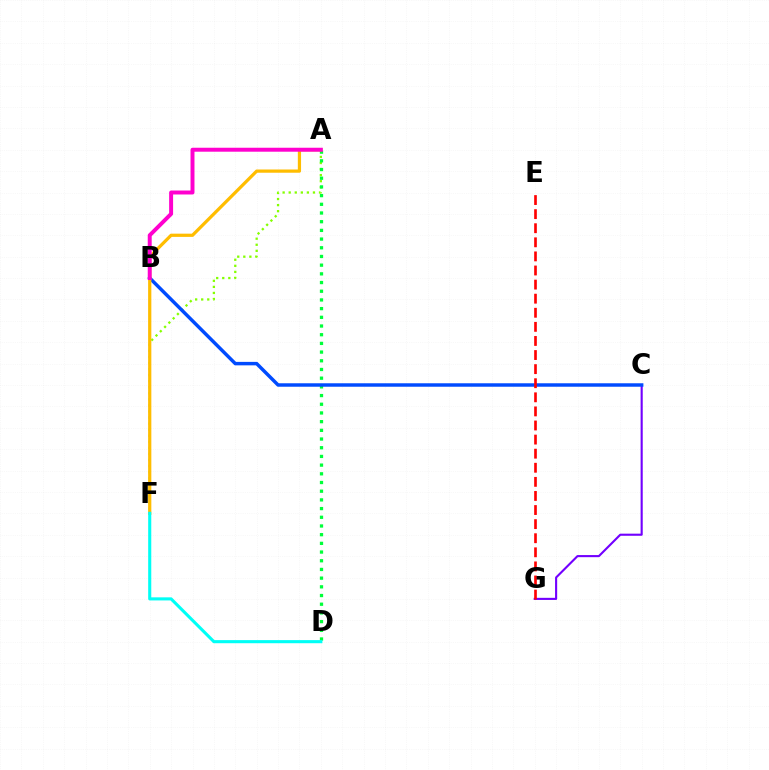{('A', 'F'): [{'color': '#84ff00', 'line_style': 'dotted', 'thickness': 1.65}, {'color': '#ffbd00', 'line_style': 'solid', 'thickness': 2.33}], ('C', 'G'): [{'color': '#7200ff', 'line_style': 'solid', 'thickness': 1.52}], ('A', 'D'): [{'color': '#00ff39', 'line_style': 'dotted', 'thickness': 2.36}], ('B', 'C'): [{'color': '#004bff', 'line_style': 'solid', 'thickness': 2.49}], ('E', 'G'): [{'color': '#ff0000', 'line_style': 'dashed', 'thickness': 1.91}], ('A', 'B'): [{'color': '#ff00cf', 'line_style': 'solid', 'thickness': 2.85}], ('D', 'F'): [{'color': '#00fff6', 'line_style': 'solid', 'thickness': 2.23}]}